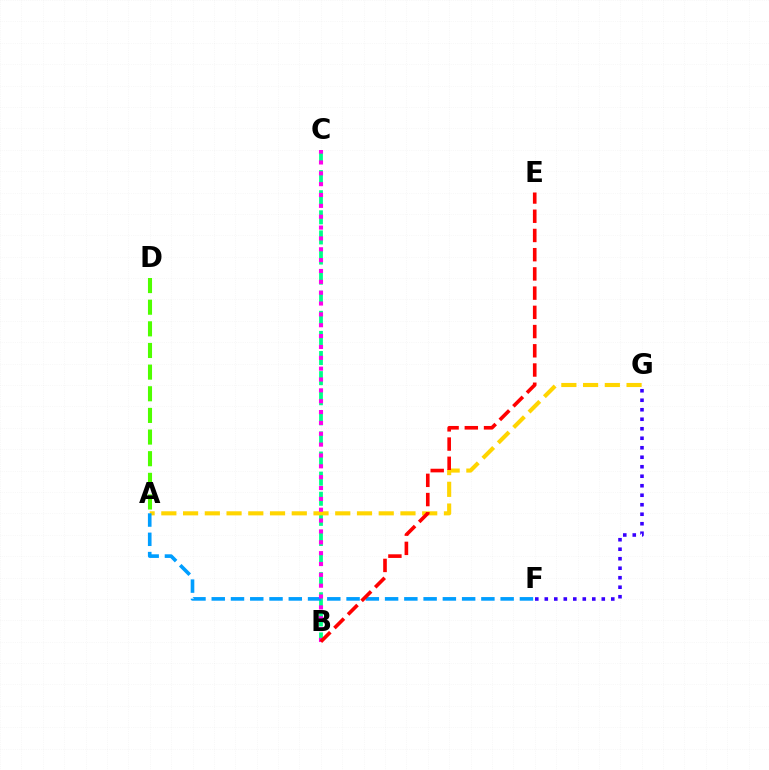{('B', 'C'): [{'color': '#00ff86', 'line_style': 'dashed', 'thickness': 2.73}, {'color': '#ff00ed', 'line_style': 'dotted', 'thickness': 2.95}], ('A', 'G'): [{'color': '#ffd500', 'line_style': 'dashed', 'thickness': 2.95}], ('A', 'F'): [{'color': '#009eff', 'line_style': 'dashed', 'thickness': 2.62}], ('F', 'G'): [{'color': '#3700ff', 'line_style': 'dotted', 'thickness': 2.58}], ('B', 'E'): [{'color': '#ff0000', 'line_style': 'dashed', 'thickness': 2.61}], ('A', 'D'): [{'color': '#4fff00', 'line_style': 'dashed', 'thickness': 2.94}]}